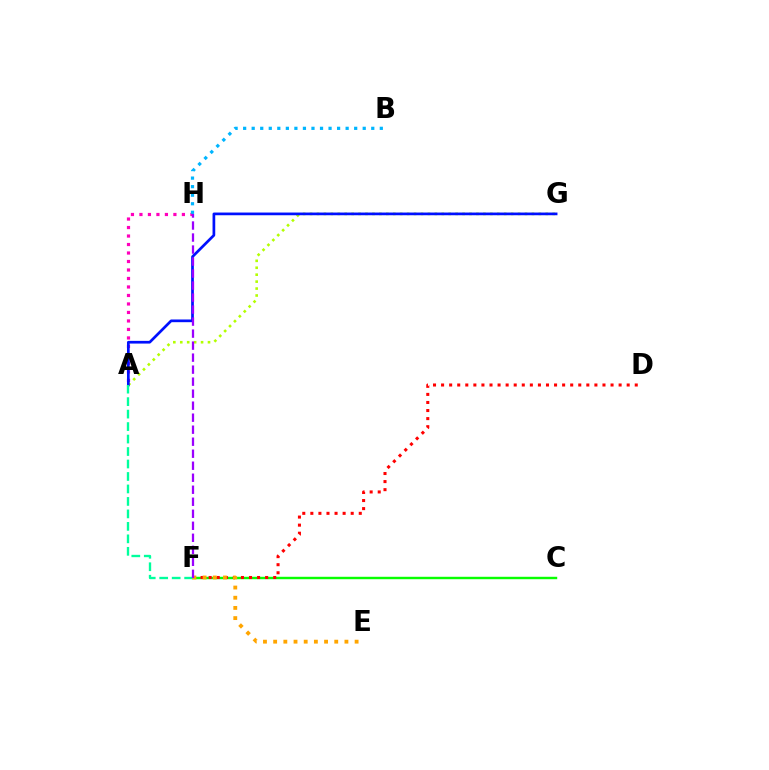{('A', 'H'): [{'color': '#ff00bd', 'line_style': 'dotted', 'thickness': 2.31}], ('C', 'F'): [{'color': '#08ff00', 'line_style': 'solid', 'thickness': 1.74}], ('A', 'G'): [{'color': '#b3ff00', 'line_style': 'dotted', 'thickness': 1.88}, {'color': '#0010ff', 'line_style': 'solid', 'thickness': 1.95}], ('B', 'H'): [{'color': '#00b5ff', 'line_style': 'dotted', 'thickness': 2.32}], ('D', 'F'): [{'color': '#ff0000', 'line_style': 'dotted', 'thickness': 2.19}], ('A', 'F'): [{'color': '#00ff9d', 'line_style': 'dashed', 'thickness': 1.69}], ('E', 'F'): [{'color': '#ffa500', 'line_style': 'dotted', 'thickness': 2.77}], ('F', 'H'): [{'color': '#9b00ff', 'line_style': 'dashed', 'thickness': 1.63}]}